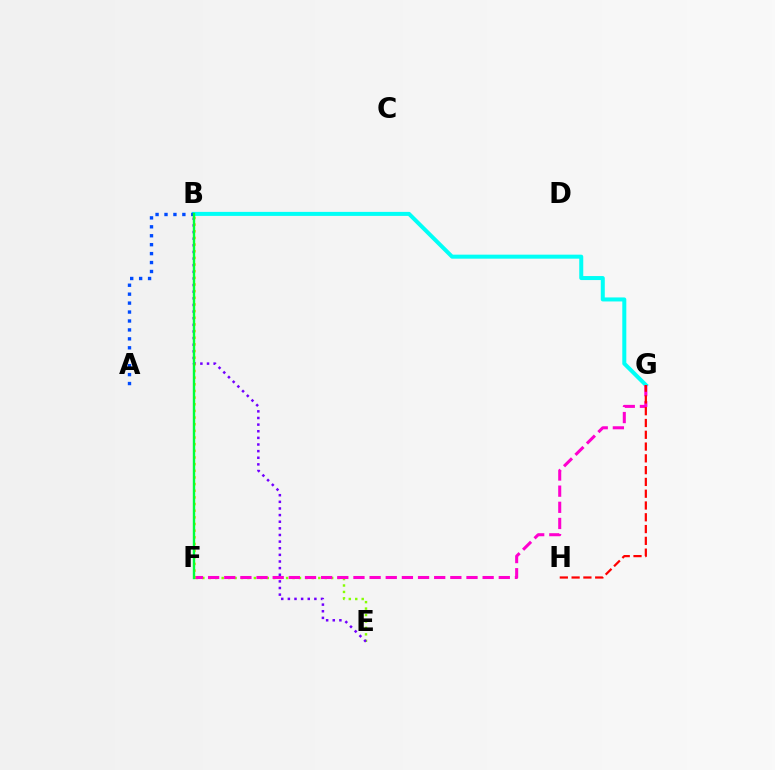{('B', 'G'): [{'color': '#00fff6', 'line_style': 'solid', 'thickness': 2.89}], ('A', 'B'): [{'color': '#004bff', 'line_style': 'dotted', 'thickness': 2.43}], ('E', 'F'): [{'color': '#84ff00', 'line_style': 'dotted', 'thickness': 1.75}], ('F', 'G'): [{'color': '#ff00cf', 'line_style': 'dashed', 'thickness': 2.19}], ('B', 'E'): [{'color': '#7200ff', 'line_style': 'dotted', 'thickness': 1.8}], ('B', 'F'): [{'color': '#ffbd00', 'line_style': 'dotted', 'thickness': 1.81}, {'color': '#00ff39', 'line_style': 'solid', 'thickness': 1.73}], ('G', 'H'): [{'color': '#ff0000', 'line_style': 'dashed', 'thickness': 1.6}]}